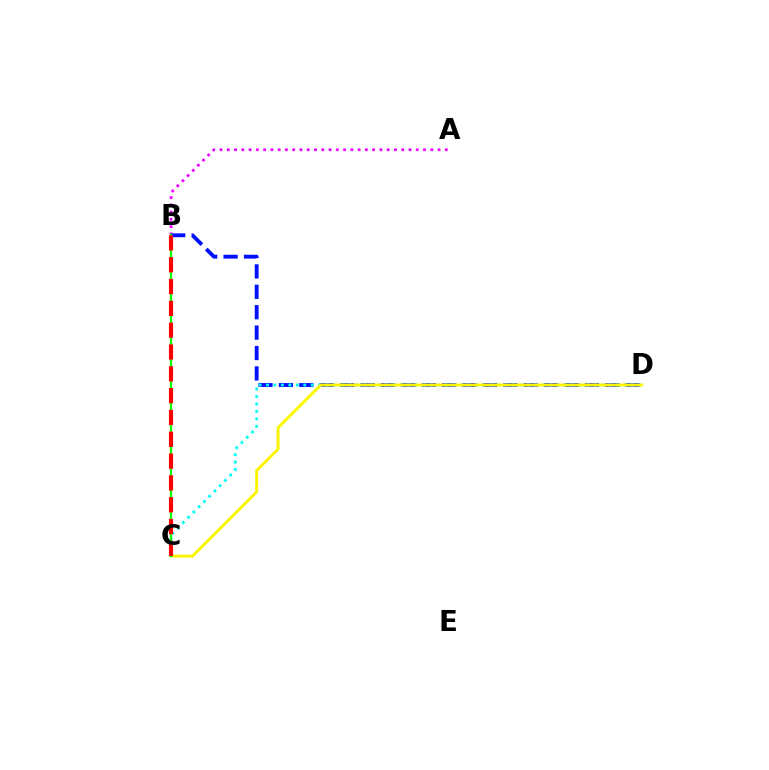{('A', 'B'): [{'color': '#ee00ff', 'line_style': 'dotted', 'thickness': 1.97}], ('B', 'D'): [{'color': '#0010ff', 'line_style': 'dashed', 'thickness': 2.77}], ('C', 'D'): [{'color': '#00fff6', 'line_style': 'dotted', 'thickness': 2.02}, {'color': '#fcf500', 'line_style': 'solid', 'thickness': 2.12}], ('B', 'C'): [{'color': '#08ff00', 'line_style': 'solid', 'thickness': 1.65}, {'color': '#ff0000', 'line_style': 'dashed', 'thickness': 2.96}]}